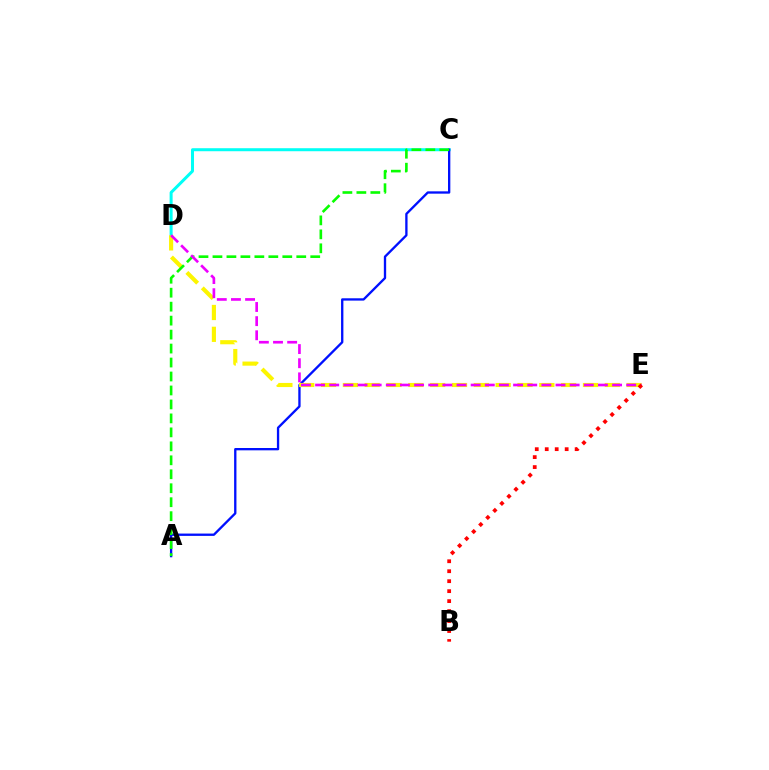{('C', 'D'): [{'color': '#00fff6', 'line_style': 'solid', 'thickness': 2.17}], ('A', 'C'): [{'color': '#0010ff', 'line_style': 'solid', 'thickness': 1.67}, {'color': '#08ff00', 'line_style': 'dashed', 'thickness': 1.9}], ('D', 'E'): [{'color': '#fcf500', 'line_style': 'dashed', 'thickness': 2.97}, {'color': '#ee00ff', 'line_style': 'dashed', 'thickness': 1.92}], ('B', 'E'): [{'color': '#ff0000', 'line_style': 'dotted', 'thickness': 2.71}]}